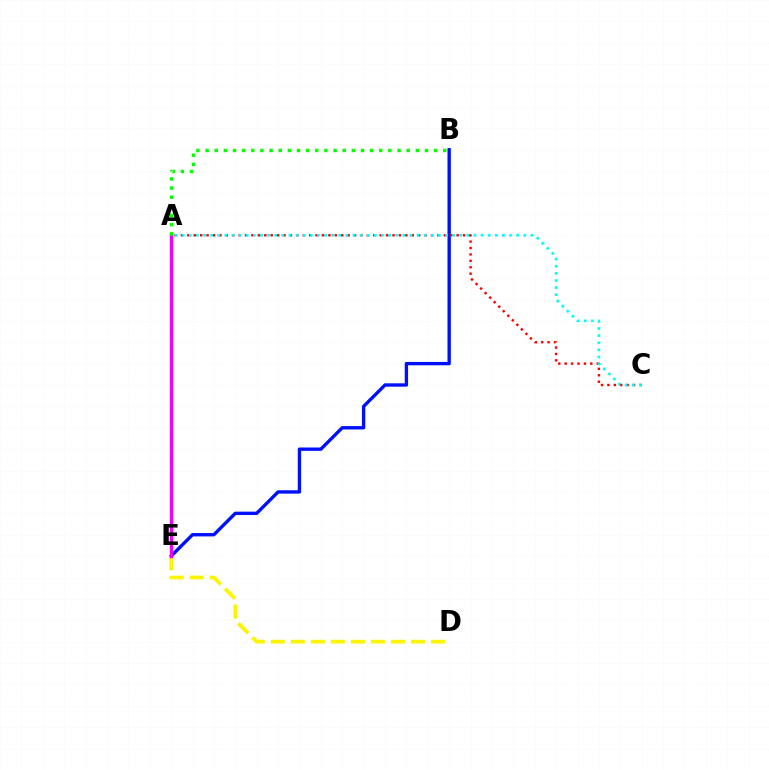{('B', 'E'): [{'color': '#0010ff', 'line_style': 'solid', 'thickness': 2.42}], ('D', 'E'): [{'color': '#fcf500', 'line_style': 'dashed', 'thickness': 2.72}], ('A', 'E'): [{'color': '#ee00ff', 'line_style': 'solid', 'thickness': 2.43}], ('A', 'C'): [{'color': '#ff0000', 'line_style': 'dotted', 'thickness': 1.74}, {'color': '#00fff6', 'line_style': 'dotted', 'thickness': 1.93}], ('A', 'B'): [{'color': '#08ff00', 'line_style': 'dotted', 'thickness': 2.48}]}